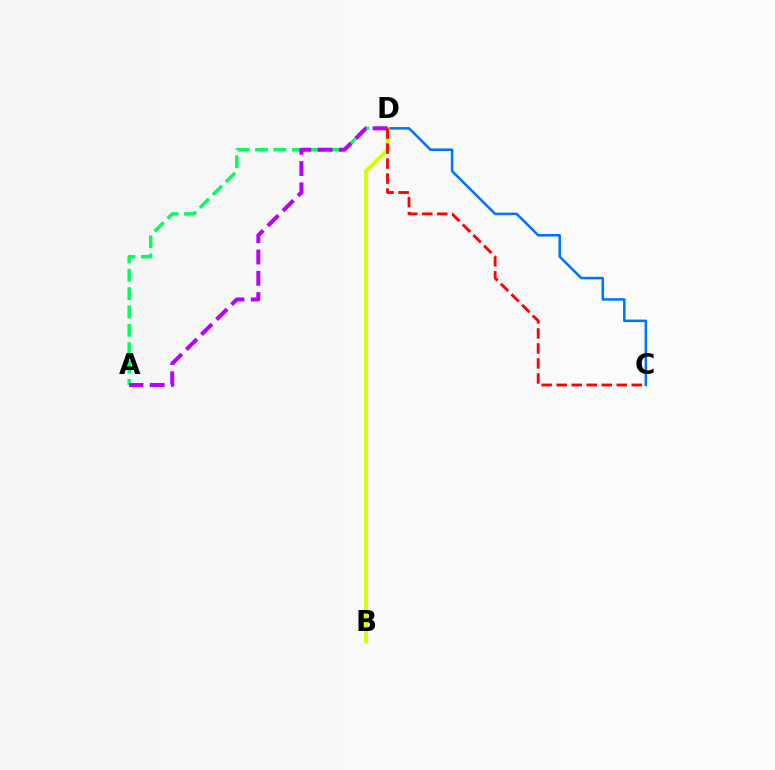{('C', 'D'): [{'color': '#0074ff', 'line_style': 'solid', 'thickness': 1.82}, {'color': '#ff0000', 'line_style': 'dashed', 'thickness': 2.04}], ('B', 'D'): [{'color': '#d1ff00', 'line_style': 'solid', 'thickness': 2.7}], ('A', 'D'): [{'color': '#00ff5c', 'line_style': 'dashed', 'thickness': 2.49}, {'color': '#b900ff', 'line_style': 'dashed', 'thickness': 2.89}]}